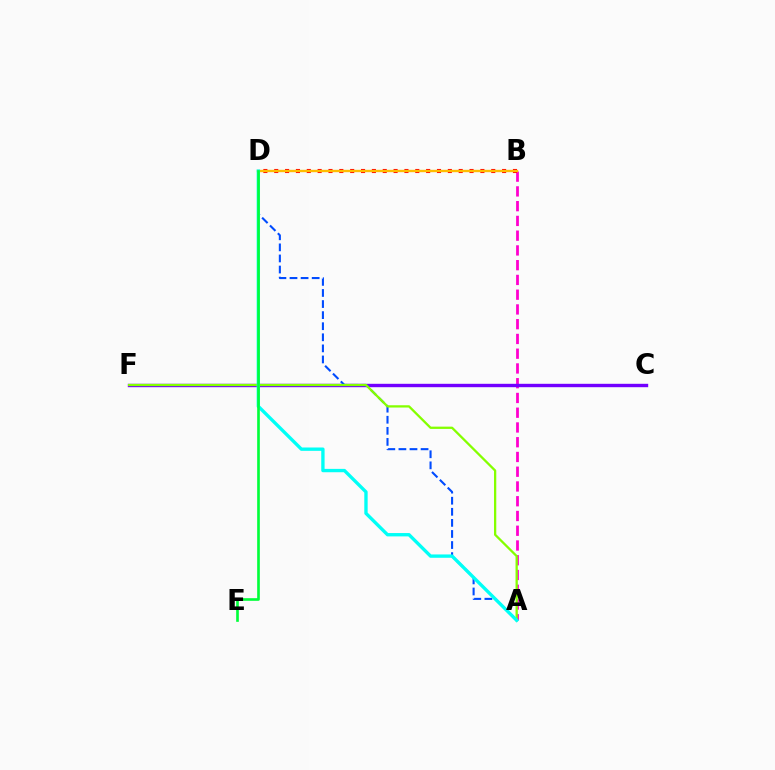{('A', 'B'): [{'color': '#ff00cf', 'line_style': 'dashed', 'thickness': 2.0}], ('C', 'F'): [{'color': '#7200ff', 'line_style': 'solid', 'thickness': 2.44}], ('B', 'D'): [{'color': '#ff0000', 'line_style': 'dotted', 'thickness': 2.95}, {'color': '#ffbd00', 'line_style': 'solid', 'thickness': 1.71}], ('A', 'D'): [{'color': '#004bff', 'line_style': 'dashed', 'thickness': 1.51}, {'color': '#00fff6', 'line_style': 'solid', 'thickness': 2.41}], ('A', 'F'): [{'color': '#84ff00', 'line_style': 'solid', 'thickness': 1.64}], ('D', 'E'): [{'color': '#00ff39', 'line_style': 'solid', 'thickness': 1.9}]}